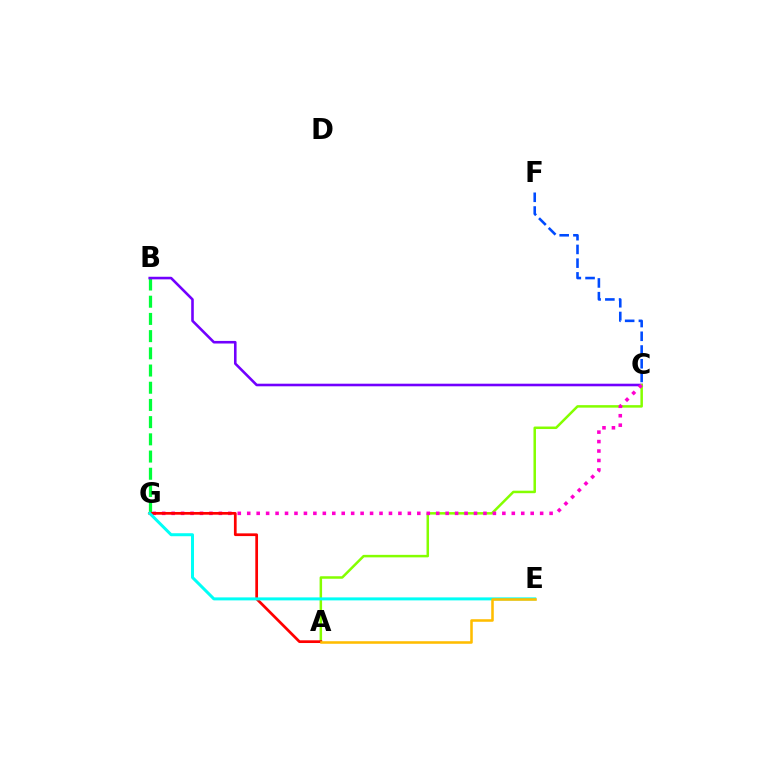{('B', 'G'): [{'color': '#00ff39', 'line_style': 'dashed', 'thickness': 2.34}], ('B', 'C'): [{'color': '#7200ff', 'line_style': 'solid', 'thickness': 1.86}], ('A', 'C'): [{'color': '#84ff00', 'line_style': 'solid', 'thickness': 1.8}], ('C', 'G'): [{'color': '#ff00cf', 'line_style': 'dotted', 'thickness': 2.57}], ('A', 'G'): [{'color': '#ff0000', 'line_style': 'solid', 'thickness': 1.96}], ('C', 'F'): [{'color': '#004bff', 'line_style': 'dashed', 'thickness': 1.87}], ('E', 'G'): [{'color': '#00fff6', 'line_style': 'solid', 'thickness': 2.16}], ('A', 'E'): [{'color': '#ffbd00', 'line_style': 'solid', 'thickness': 1.84}]}